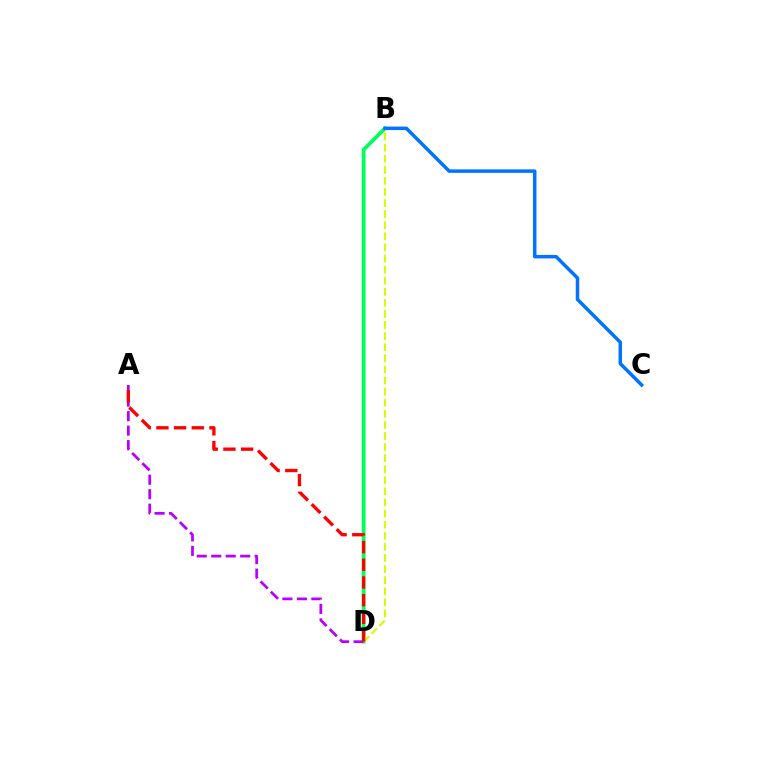{('B', 'D'): [{'color': '#00ff5c', 'line_style': 'solid', 'thickness': 2.71}, {'color': '#d1ff00', 'line_style': 'dashed', 'thickness': 1.51}], ('A', 'D'): [{'color': '#b900ff', 'line_style': 'dashed', 'thickness': 1.97}, {'color': '#ff0000', 'line_style': 'dashed', 'thickness': 2.4}], ('B', 'C'): [{'color': '#0074ff', 'line_style': 'solid', 'thickness': 2.52}]}